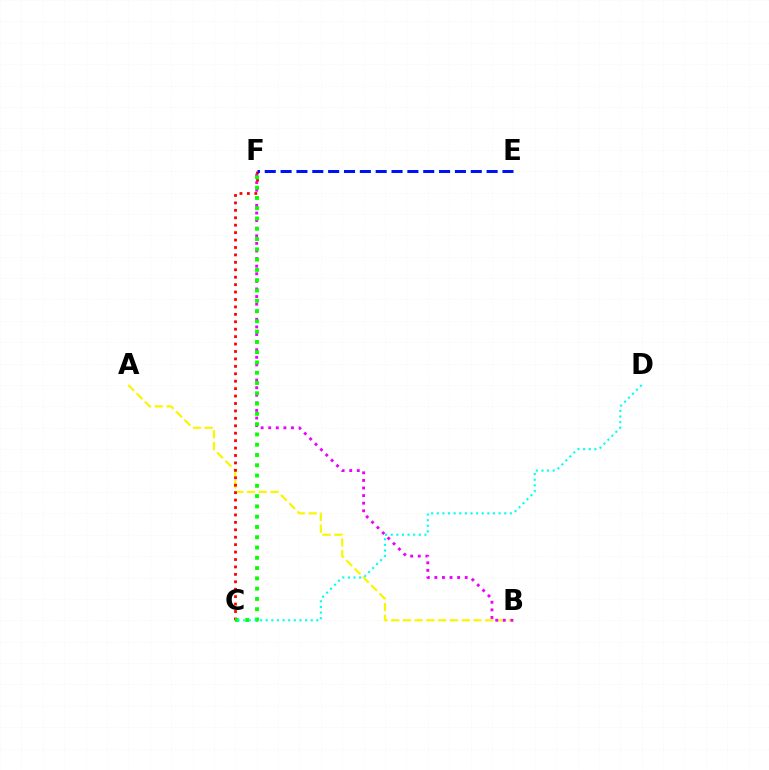{('A', 'B'): [{'color': '#fcf500', 'line_style': 'dashed', 'thickness': 1.6}], ('B', 'F'): [{'color': '#ee00ff', 'line_style': 'dotted', 'thickness': 2.06}], ('C', 'F'): [{'color': '#ff0000', 'line_style': 'dotted', 'thickness': 2.02}, {'color': '#08ff00', 'line_style': 'dotted', 'thickness': 2.79}], ('C', 'D'): [{'color': '#00fff6', 'line_style': 'dotted', 'thickness': 1.53}], ('E', 'F'): [{'color': '#0010ff', 'line_style': 'dashed', 'thickness': 2.15}]}